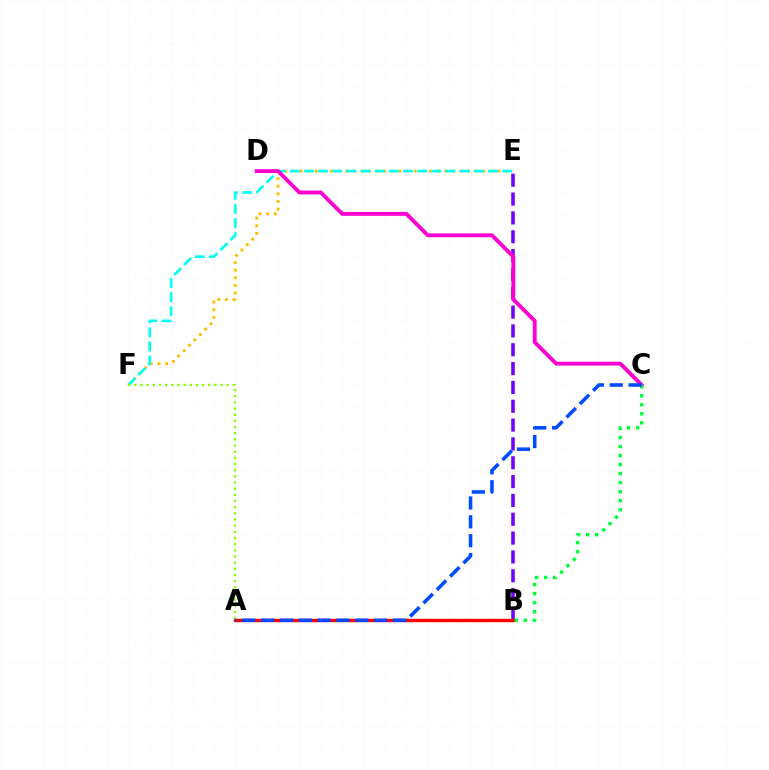{('E', 'F'): [{'color': '#ffbd00', 'line_style': 'dotted', 'thickness': 2.07}, {'color': '#00fff6', 'line_style': 'dashed', 'thickness': 1.92}], ('B', 'E'): [{'color': '#7200ff', 'line_style': 'dashed', 'thickness': 2.56}], ('A', 'B'): [{'color': '#ff0000', 'line_style': 'solid', 'thickness': 2.43}], ('C', 'D'): [{'color': '#ff00cf', 'line_style': 'solid', 'thickness': 2.78}], ('A', 'F'): [{'color': '#84ff00', 'line_style': 'dotted', 'thickness': 1.67}], ('B', 'C'): [{'color': '#00ff39', 'line_style': 'dotted', 'thickness': 2.45}], ('A', 'C'): [{'color': '#004bff', 'line_style': 'dashed', 'thickness': 2.56}]}